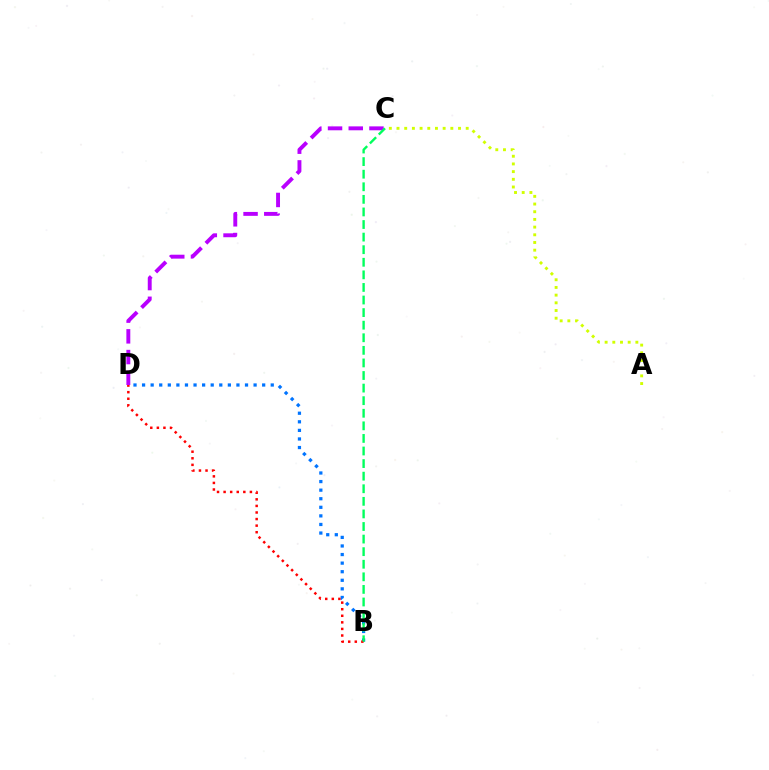{('B', 'D'): [{'color': '#0074ff', 'line_style': 'dotted', 'thickness': 2.33}, {'color': '#ff0000', 'line_style': 'dotted', 'thickness': 1.79}], ('A', 'C'): [{'color': '#d1ff00', 'line_style': 'dotted', 'thickness': 2.09}], ('C', 'D'): [{'color': '#b900ff', 'line_style': 'dashed', 'thickness': 2.81}], ('B', 'C'): [{'color': '#00ff5c', 'line_style': 'dashed', 'thickness': 1.71}]}